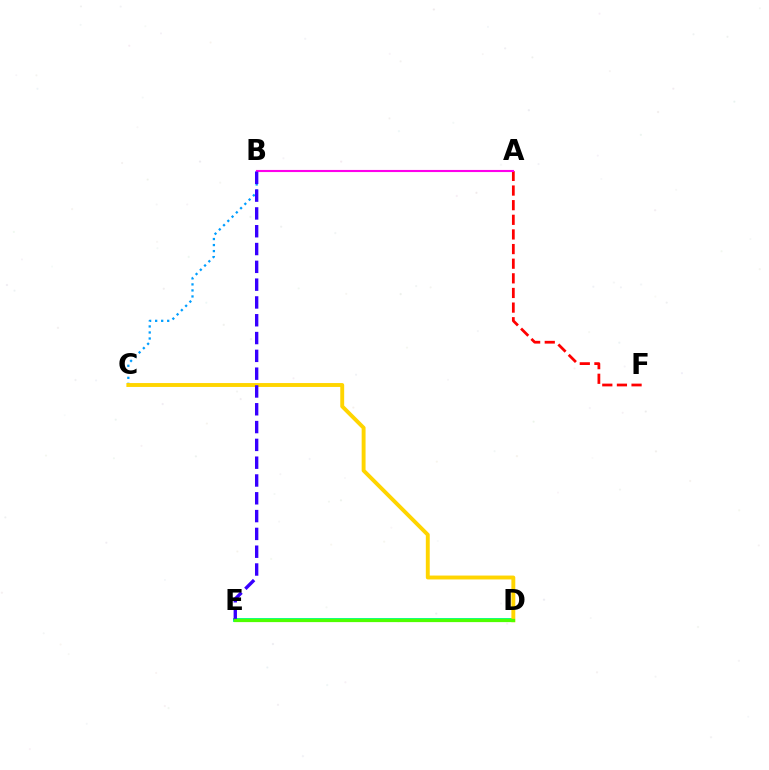{('B', 'C'): [{'color': '#009eff', 'line_style': 'dotted', 'thickness': 1.64}], ('A', 'F'): [{'color': '#ff0000', 'line_style': 'dashed', 'thickness': 1.99}], ('D', 'E'): [{'color': '#00ff86', 'line_style': 'solid', 'thickness': 2.79}, {'color': '#4fff00', 'line_style': 'solid', 'thickness': 2.32}], ('A', 'B'): [{'color': '#ff00ed', 'line_style': 'solid', 'thickness': 1.52}], ('C', 'D'): [{'color': '#ffd500', 'line_style': 'solid', 'thickness': 2.81}], ('B', 'E'): [{'color': '#3700ff', 'line_style': 'dashed', 'thickness': 2.42}]}